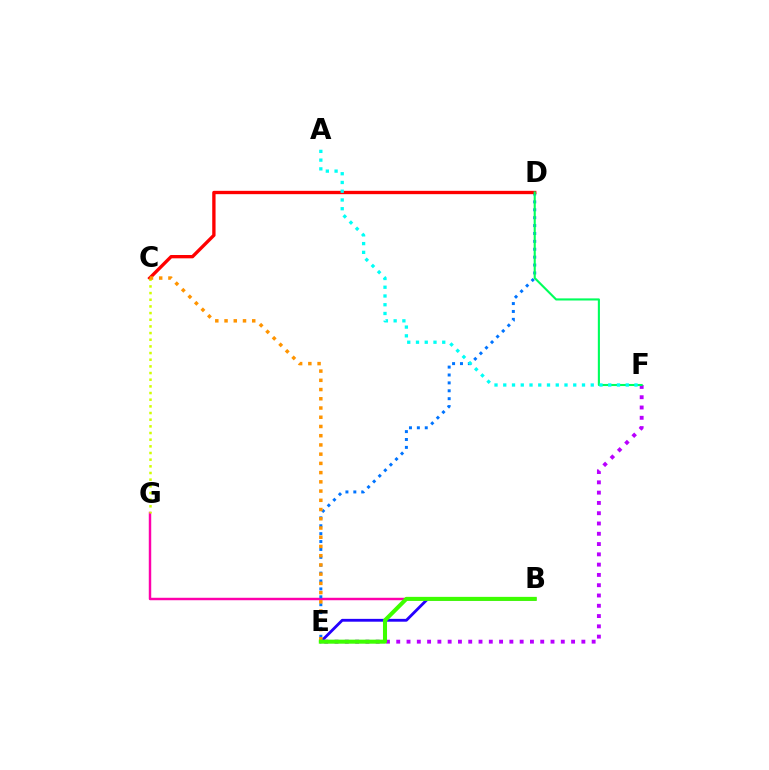{('B', 'G'): [{'color': '#ff00ac', 'line_style': 'solid', 'thickness': 1.77}], ('B', 'E'): [{'color': '#2500ff', 'line_style': 'solid', 'thickness': 2.04}, {'color': '#3dff00', 'line_style': 'solid', 'thickness': 2.92}], ('E', 'F'): [{'color': '#b900ff', 'line_style': 'dotted', 'thickness': 2.79}], ('D', 'E'): [{'color': '#0074ff', 'line_style': 'dotted', 'thickness': 2.15}], ('C', 'D'): [{'color': '#ff0000', 'line_style': 'solid', 'thickness': 2.4}], ('D', 'F'): [{'color': '#00ff5c', 'line_style': 'solid', 'thickness': 1.52}], ('C', 'G'): [{'color': '#d1ff00', 'line_style': 'dotted', 'thickness': 1.81}], ('C', 'E'): [{'color': '#ff9400', 'line_style': 'dotted', 'thickness': 2.51}], ('A', 'F'): [{'color': '#00fff6', 'line_style': 'dotted', 'thickness': 2.38}]}